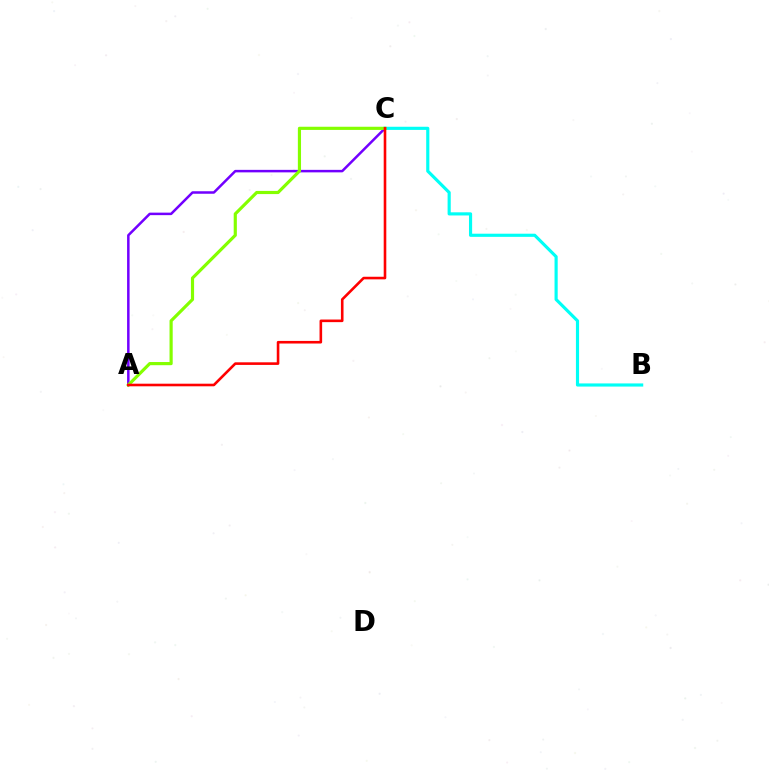{('A', 'C'): [{'color': '#7200ff', 'line_style': 'solid', 'thickness': 1.8}, {'color': '#84ff00', 'line_style': 'solid', 'thickness': 2.28}, {'color': '#ff0000', 'line_style': 'solid', 'thickness': 1.87}], ('B', 'C'): [{'color': '#00fff6', 'line_style': 'solid', 'thickness': 2.27}]}